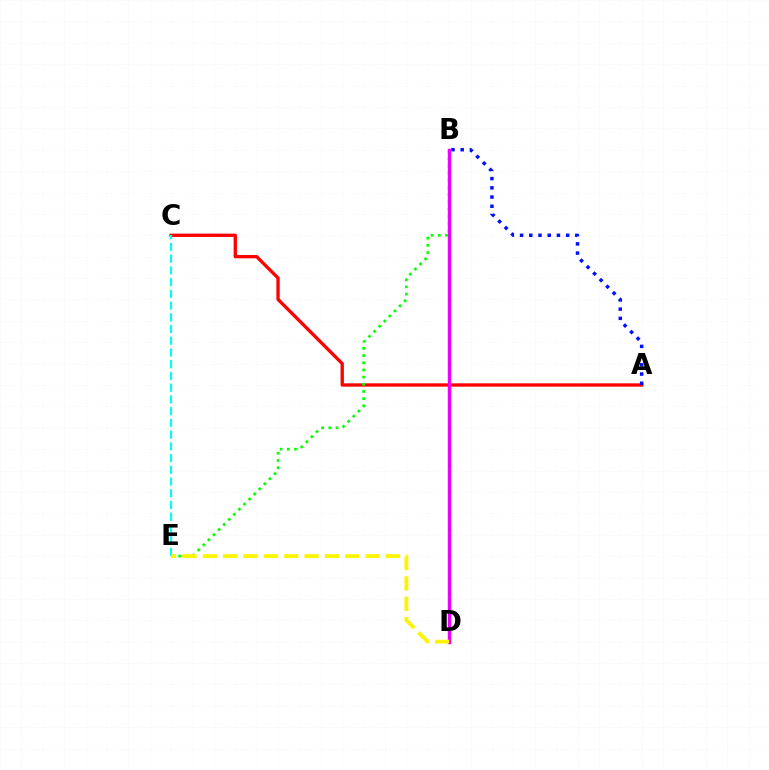{('A', 'C'): [{'color': '#ff0000', 'line_style': 'solid', 'thickness': 2.38}], ('C', 'E'): [{'color': '#00fff6', 'line_style': 'dashed', 'thickness': 1.59}], ('A', 'B'): [{'color': '#0010ff', 'line_style': 'dotted', 'thickness': 2.51}], ('B', 'E'): [{'color': '#08ff00', 'line_style': 'dotted', 'thickness': 1.95}], ('B', 'D'): [{'color': '#ee00ff', 'line_style': 'solid', 'thickness': 2.48}], ('D', 'E'): [{'color': '#fcf500', 'line_style': 'dashed', 'thickness': 2.76}]}